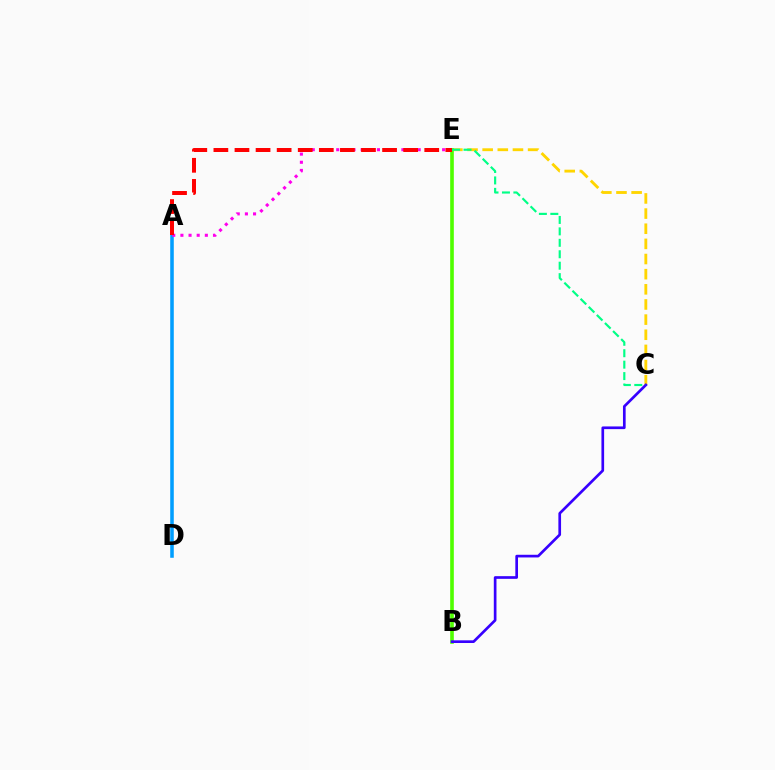{('A', 'D'): [{'color': '#009eff', 'line_style': 'solid', 'thickness': 2.56}], ('A', 'E'): [{'color': '#ff00ed', 'line_style': 'dotted', 'thickness': 2.21}, {'color': '#ff0000', 'line_style': 'dashed', 'thickness': 2.86}], ('C', 'E'): [{'color': '#ffd500', 'line_style': 'dashed', 'thickness': 2.06}, {'color': '#00ff86', 'line_style': 'dashed', 'thickness': 1.55}], ('B', 'E'): [{'color': '#4fff00', 'line_style': 'solid', 'thickness': 2.62}], ('B', 'C'): [{'color': '#3700ff', 'line_style': 'solid', 'thickness': 1.93}]}